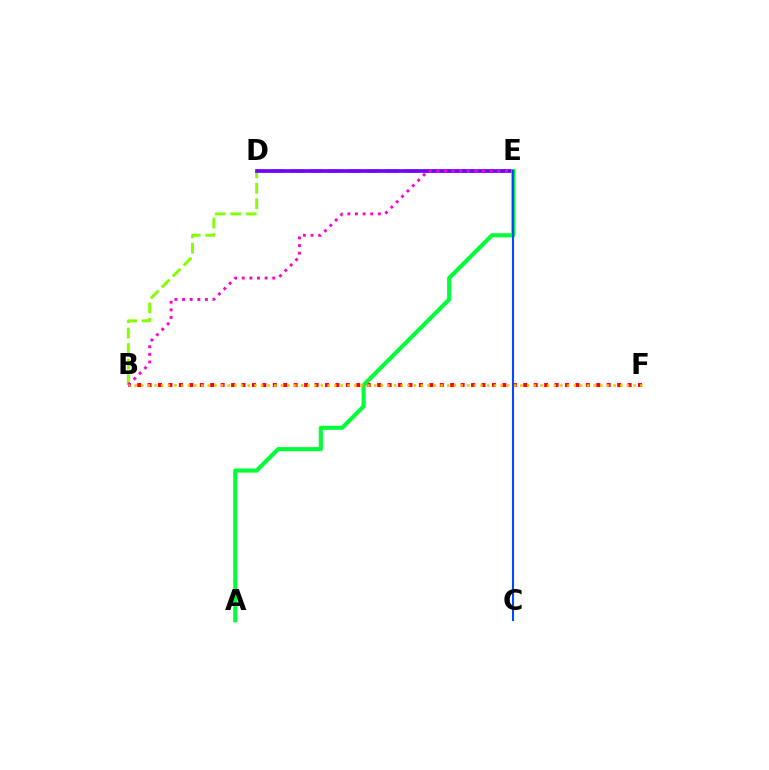{('B', 'D'): [{'color': '#84ff00', 'line_style': 'dashed', 'thickness': 2.11}], ('B', 'F'): [{'color': '#ff0000', 'line_style': 'dotted', 'thickness': 2.84}, {'color': '#ffbd00', 'line_style': 'dotted', 'thickness': 1.81}], ('D', 'E'): [{'color': '#00fff6', 'line_style': 'dashed', 'thickness': 2.58}, {'color': '#7200ff', 'line_style': 'solid', 'thickness': 2.67}], ('B', 'E'): [{'color': '#ff00cf', 'line_style': 'dotted', 'thickness': 2.07}], ('A', 'E'): [{'color': '#00ff39', 'line_style': 'solid', 'thickness': 2.96}], ('C', 'E'): [{'color': '#004bff', 'line_style': 'solid', 'thickness': 1.51}]}